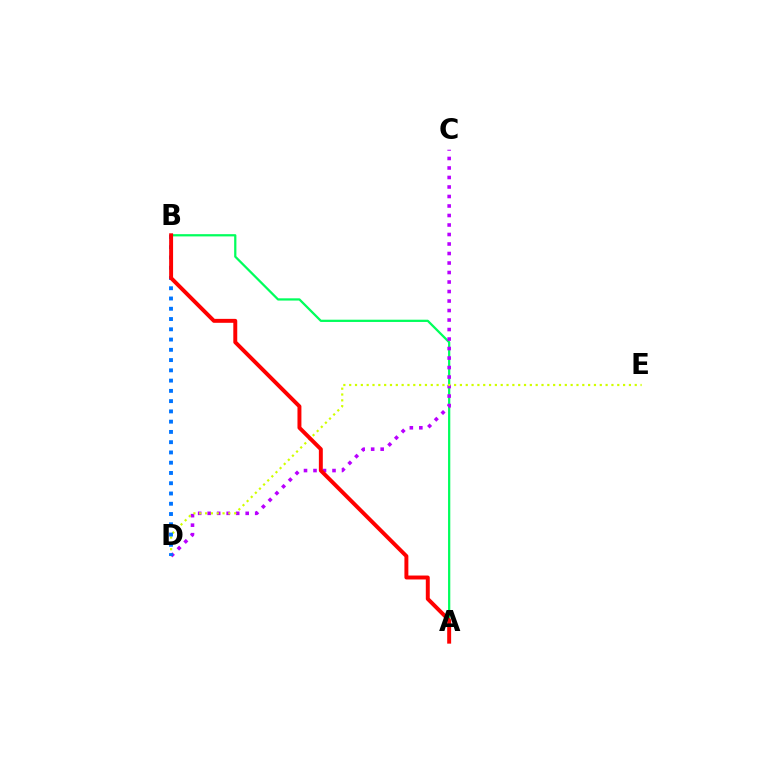{('A', 'B'): [{'color': '#00ff5c', 'line_style': 'solid', 'thickness': 1.62}, {'color': '#ff0000', 'line_style': 'solid', 'thickness': 2.84}], ('C', 'D'): [{'color': '#b900ff', 'line_style': 'dotted', 'thickness': 2.58}], ('D', 'E'): [{'color': '#d1ff00', 'line_style': 'dotted', 'thickness': 1.58}], ('B', 'D'): [{'color': '#0074ff', 'line_style': 'dotted', 'thickness': 2.79}]}